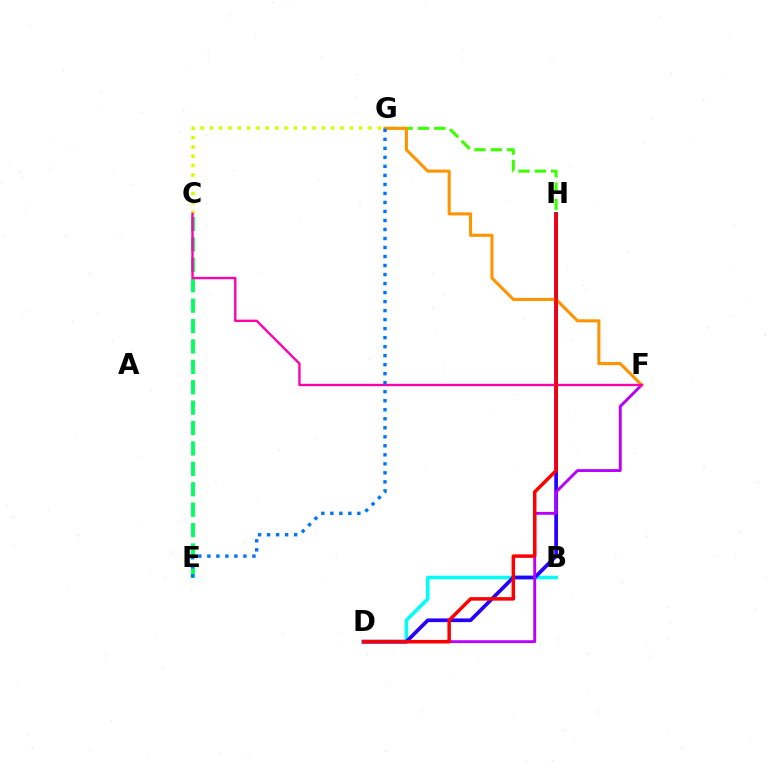{('G', 'H'): [{'color': '#3dff00', 'line_style': 'dashed', 'thickness': 2.22}], ('B', 'D'): [{'color': '#00fff6', 'line_style': 'solid', 'thickness': 2.56}], ('C', 'E'): [{'color': '#00ff5c', 'line_style': 'dashed', 'thickness': 2.77}], ('D', 'H'): [{'color': '#2500ff', 'line_style': 'solid', 'thickness': 2.67}, {'color': '#ff0000', 'line_style': 'solid', 'thickness': 2.51}], ('D', 'F'): [{'color': '#b900ff', 'line_style': 'solid', 'thickness': 2.07}], ('C', 'G'): [{'color': '#d1ff00', 'line_style': 'dotted', 'thickness': 2.53}], ('F', 'G'): [{'color': '#ff9400', 'line_style': 'solid', 'thickness': 2.21}], ('C', 'F'): [{'color': '#ff00ac', 'line_style': 'solid', 'thickness': 1.7}], ('E', 'G'): [{'color': '#0074ff', 'line_style': 'dotted', 'thickness': 2.45}]}